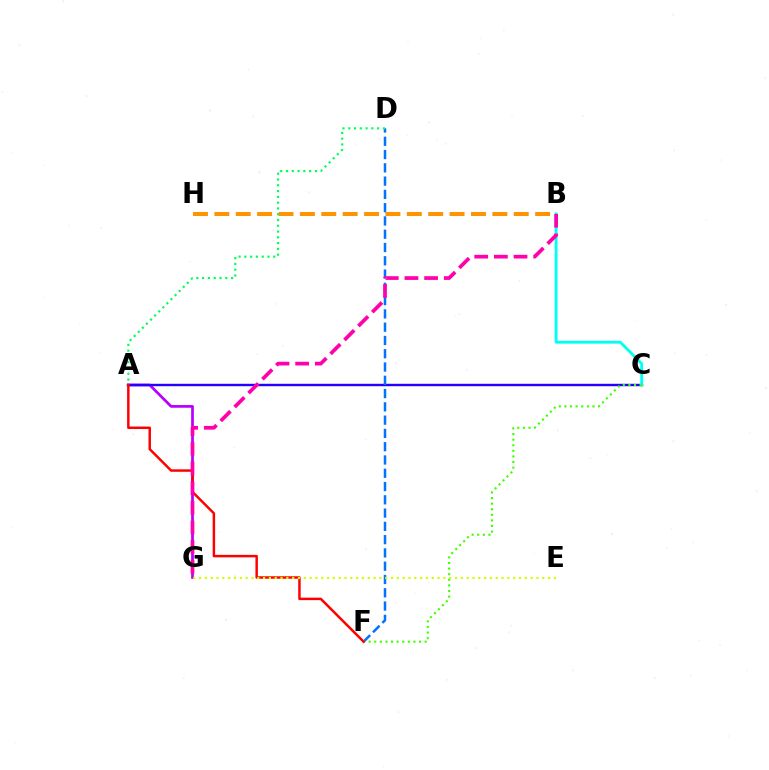{('A', 'G'): [{'color': '#b900ff', 'line_style': 'solid', 'thickness': 1.96}], ('A', 'C'): [{'color': '#2500ff', 'line_style': 'solid', 'thickness': 1.74}], ('B', 'C'): [{'color': '#00fff6', 'line_style': 'solid', 'thickness': 2.04}], ('B', 'H'): [{'color': '#ff9400', 'line_style': 'dashed', 'thickness': 2.91}], ('D', 'F'): [{'color': '#0074ff', 'line_style': 'dashed', 'thickness': 1.8}], ('C', 'F'): [{'color': '#3dff00', 'line_style': 'dotted', 'thickness': 1.52}], ('A', 'D'): [{'color': '#00ff5c', 'line_style': 'dotted', 'thickness': 1.57}], ('A', 'F'): [{'color': '#ff0000', 'line_style': 'solid', 'thickness': 1.78}], ('E', 'G'): [{'color': '#d1ff00', 'line_style': 'dotted', 'thickness': 1.58}], ('B', 'G'): [{'color': '#ff00ac', 'line_style': 'dashed', 'thickness': 2.67}]}